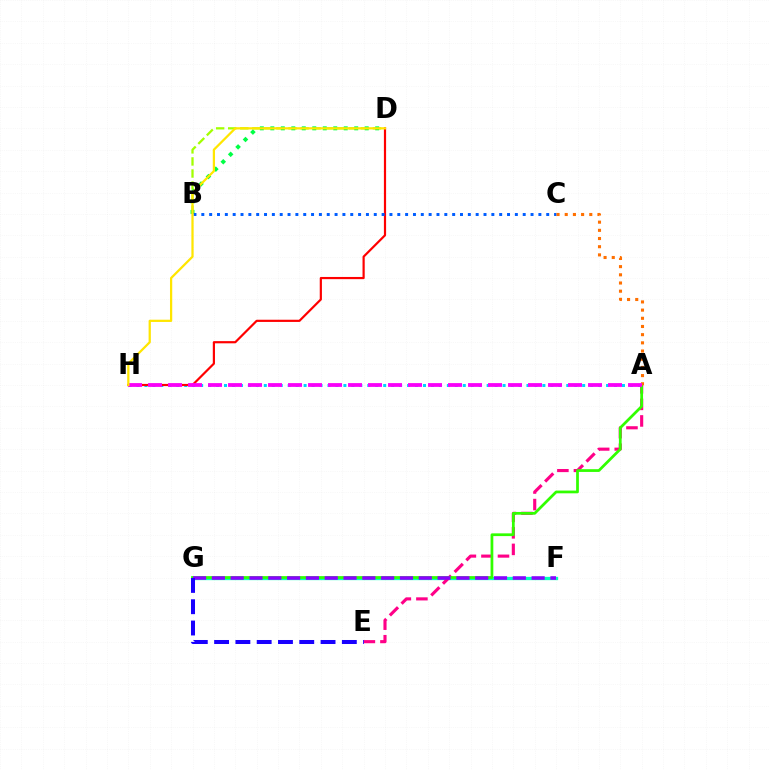{('A', 'H'): [{'color': '#00d3ff', 'line_style': 'dotted', 'thickness': 2.16}, {'color': '#fa00f9', 'line_style': 'dashed', 'thickness': 2.72}], ('F', 'G'): [{'color': '#00ffbb', 'line_style': 'solid', 'thickness': 2.38}, {'color': '#8a00ff', 'line_style': 'dashed', 'thickness': 2.56}], ('A', 'E'): [{'color': '#ff0088', 'line_style': 'dashed', 'thickness': 2.25}], ('B', 'D'): [{'color': '#a2ff00', 'line_style': 'dashed', 'thickness': 1.64}, {'color': '#00ff45', 'line_style': 'dotted', 'thickness': 2.85}], ('D', 'H'): [{'color': '#ff0000', 'line_style': 'solid', 'thickness': 1.58}, {'color': '#ffe600', 'line_style': 'solid', 'thickness': 1.62}], ('A', 'G'): [{'color': '#31ff00', 'line_style': 'solid', 'thickness': 1.98}], ('B', 'C'): [{'color': '#005dff', 'line_style': 'dotted', 'thickness': 2.13}], ('A', 'C'): [{'color': '#ff7000', 'line_style': 'dotted', 'thickness': 2.22}], ('E', 'G'): [{'color': '#1900ff', 'line_style': 'dashed', 'thickness': 2.89}]}